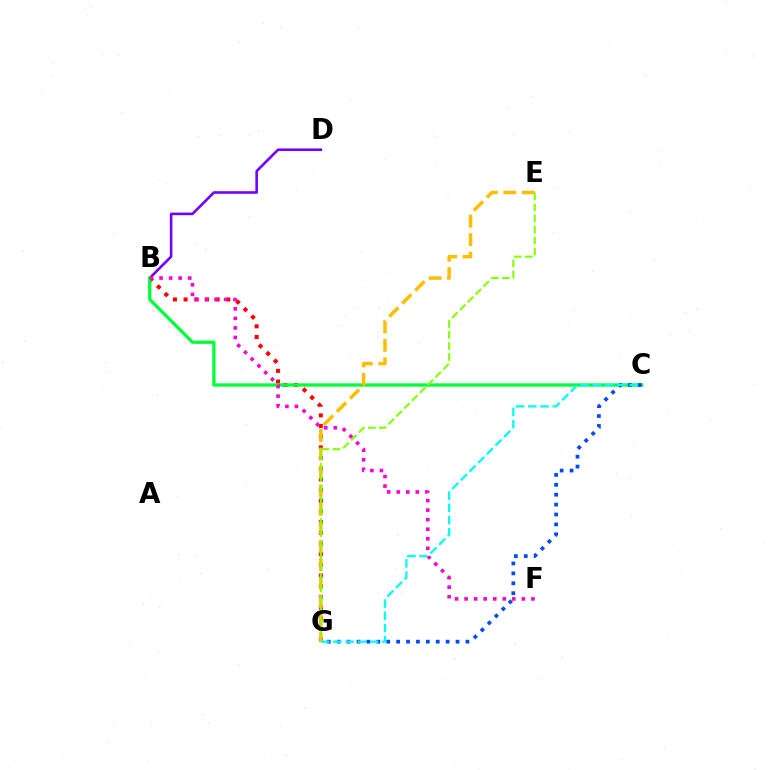{('B', 'G'): [{'color': '#ff0000', 'line_style': 'dotted', 'thickness': 2.9}], ('B', 'D'): [{'color': '#7200ff', 'line_style': 'solid', 'thickness': 1.87}], ('B', 'C'): [{'color': '#00ff39', 'line_style': 'solid', 'thickness': 2.36}], ('C', 'G'): [{'color': '#004bff', 'line_style': 'dotted', 'thickness': 2.69}, {'color': '#00fff6', 'line_style': 'dashed', 'thickness': 1.66}], ('B', 'F'): [{'color': '#ff00cf', 'line_style': 'dotted', 'thickness': 2.59}], ('E', 'G'): [{'color': '#ffbd00', 'line_style': 'dashed', 'thickness': 2.51}, {'color': '#84ff00', 'line_style': 'dashed', 'thickness': 1.5}]}